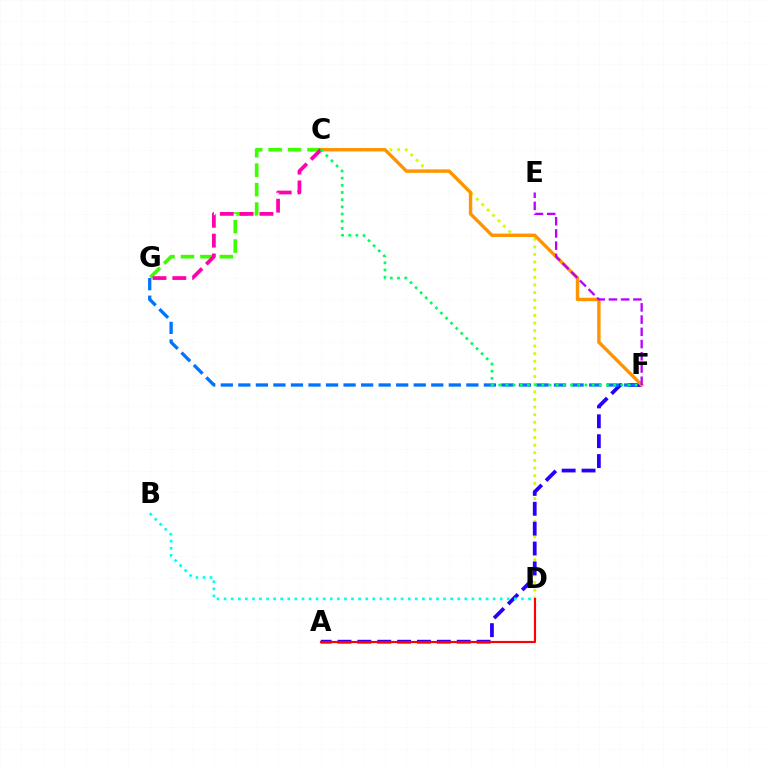{('C', 'D'): [{'color': '#d1ff00', 'line_style': 'dotted', 'thickness': 2.07}], ('A', 'F'): [{'color': '#2500ff', 'line_style': 'dashed', 'thickness': 2.7}], ('C', 'G'): [{'color': '#3dff00', 'line_style': 'dashed', 'thickness': 2.64}, {'color': '#ff00ac', 'line_style': 'dashed', 'thickness': 2.69}], ('F', 'G'): [{'color': '#0074ff', 'line_style': 'dashed', 'thickness': 2.38}], ('C', 'F'): [{'color': '#ff9400', 'line_style': 'solid', 'thickness': 2.45}, {'color': '#00ff5c', 'line_style': 'dotted', 'thickness': 1.95}], ('A', 'D'): [{'color': '#ff0000', 'line_style': 'solid', 'thickness': 1.54}], ('B', 'D'): [{'color': '#00fff6', 'line_style': 'dotted', 'thickness': 1.92}], ('E', 'F'): [{'color': '#b900ff', 'line_style': 'dashed', 'thickness': 1.66}]}